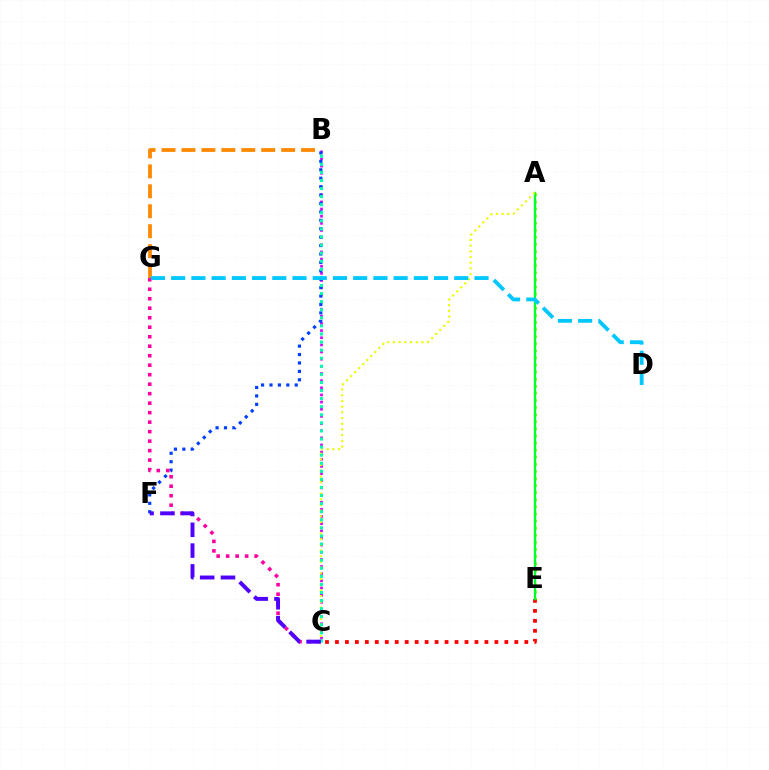{('C', 'E'): [{'color': '#ff0000', 'line_style': 'dotted', 'thickness': 2.71}], ('B', 'C'): [{'color': '#d600ff', 'line_style': 'dotted', 'thickness': 1.94}, {'color': '#00ffaf', 'line_style': 'dotted', 'thickness': 2.2}], ('B', 'G'): [{'color': '#ff8800', 'line_style': 'dashed', 'thickness': 2.71}], ('B', 'F'): [{'color': '#003fff', 'line_style': 'dotted', 'thickness': 2.29}], ('A', 'E'): [{'color': '#66ff00', 'line_style': 'dotted', 'thickness': 1.93}, {'color': '#00ff27', 'line_style': 'solid', 'thickness': 1.66}], ('C', 'G'): [{'color': '#ff00a0', 'line_style': 'dotted', 'thickness': 2.58}], ('A', 'C'): [{'color': '#eeff00', 'line_style': 'dotted', 'thickness': 1.55}], ('D', 'G'): [{'color': '#00c7ff', 'line_style': 'dashed', 'thickness': 2.75}], ('C', 'F'): [{'color': '#4f00ff', 'line_style': 'dashed', 'thickness': 2.82}]}